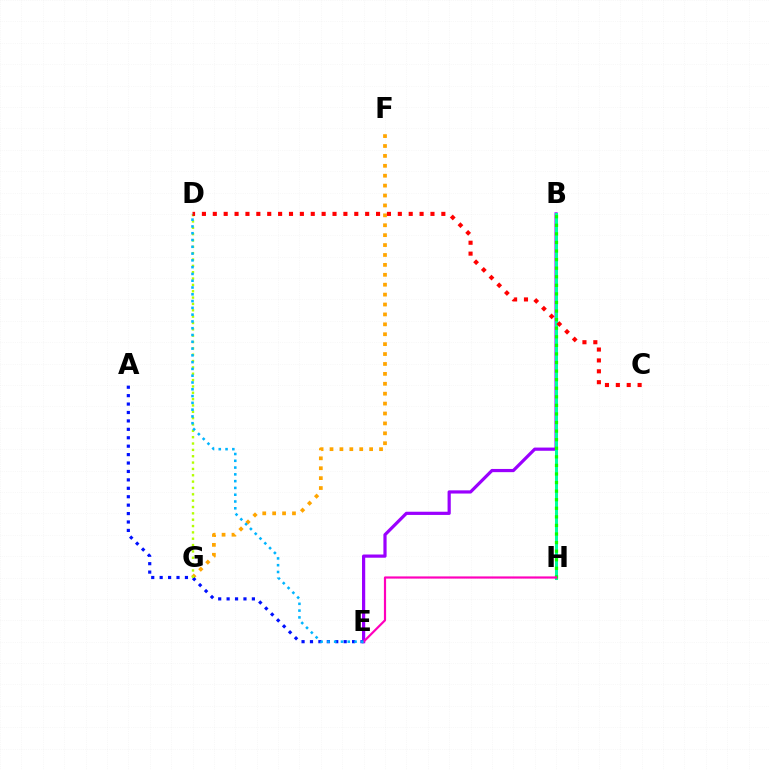{('F', 'G'): [{'color': '#ffa500', 'line_style': 'dotted', 'thickness': 2.69}], ('B', 'E'): [{'color': '#9b00ff', 'line_style': 'solid', 'thickness': 2.31}], ('B', 'H'): [{'color': '#00ff9d', 'line_style': 'solid', 'thickness': 2.16}, {'color': '#08ff00', 'line_style': 'dotted', 'thickness': 2.33}], ('A', 'E'): [{'color': '#0010ff', 'line_style': 'dotted', 'thickness': 2.29}], ('D', 'G'): [{'color': '#b3ff00', 'line_style': 'dotted', 'thickness': 1.72}], ('E', 'H'): [{'color': '#ff00bd', 'line_style': 'solid', 'thickness': 1.58}], ('C', 'D'): [{'color': '#ff0000', 'line_style': 'dotted', 'thickness': 2.96}], ('D', 'E'): [{'color': '#00b5ff', 'line_style': 'dotted', 'thickness': 1.84}]}